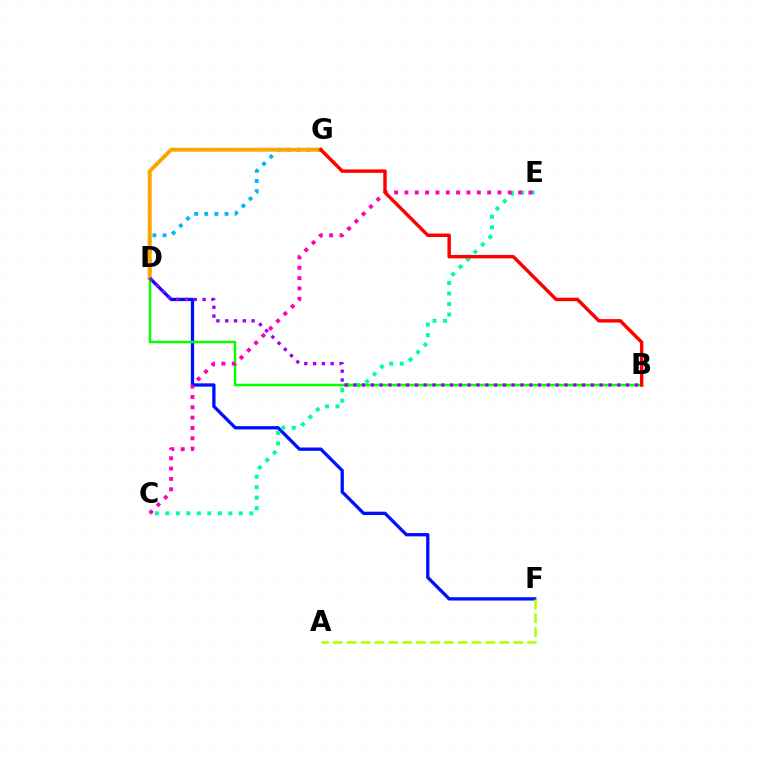{('D', 'G'): [{'color': '#00b5ff', 'line_style': 'dotted', 'thickness': 2.75}, {'color': '#ffa500', 'line_style': 'solid', 'thickness': 2.84}], ('D', 'F'): [{'color': '#0010ff', 'line_style': 'solid', 'thickness': 2.38}], ('C', 'E'): [{'color': '#00ff9d', 'line_style': 'dotted', 'thickness': 2.85}, {'color': '#ff00bd', 'line_style': 'dotted', 'thickness': 2.81}], ('B', 'D'): [{'color': '#08ff00', 'line_style': 'solid', 'thickness': 1.79}, {'color': '#9b00ff', 'line_style': 'dotted', 'thickness': 2.39}], ('A', 'F'): [{'color': '#b3ff00', 'line_style': 'dashed', 'thickness': 1.88}], ('B', 'G'): [{'color': '#ff0000', 'line_style': 'solid', 'thickness': 2.47}]}